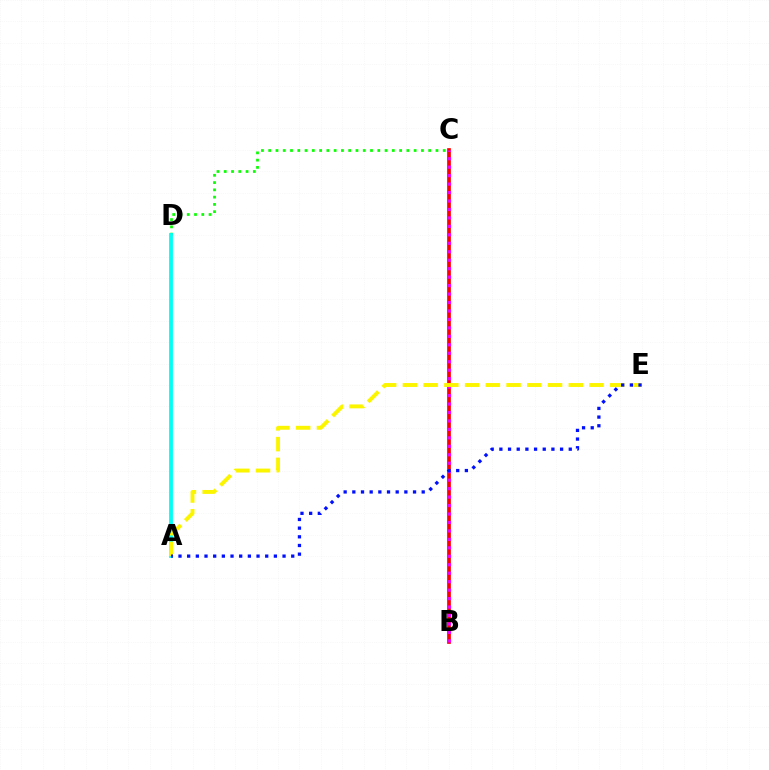{('C', 'D'): [{'color': '#08ff00', 'line_style': 'dotted', 'thickness': 1.98}], ('A', 'D'): [{'color': '#00fff6', 'line_style': 'solid', 'thickness': 2.74}], ('B', 'C'): [{'color': '#ff0000', 'line_style': 'solid', 'thickness': 2.65}, {'color': '#ee00ff', 'line_style': 'dotted', 'thickness': 2.3}], ('A', 'E'): [{'color': '#fcf500', 'line_style': 'dashed', 'thickness': 2.82}, {'color': '#0010ff', 'line_style': 'dotted', 'thickness': 2.36}]}